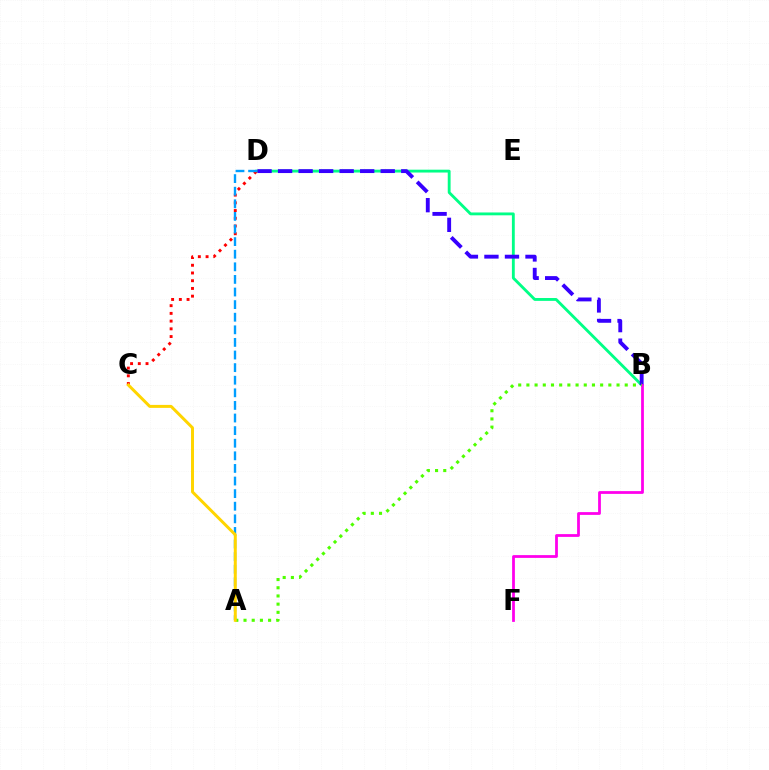{('B', 'D'): [{'color': '#00ff86', 'line_style': 'solid', 'thickness': 2.05}, {'color': '#3700ff', 'line_style': 'dashed', 'thickness': 2.79}], ('B', 'F'): [{'color': '#ff00ed', 'line_style': 'solid', 'thickness': 2.0}], ('C', 'D'): [{'color': '#ff0000', 'line_style': 'dotted', 'thickness': 2.1}], ('A', 'D'): [{'color': '#009eff', 'line_style': 'dashed', 'thickness': 1.71}], ('A', 'B'): [{'color': '#4fff00', 'line_style': 'dotted', 'thickness': 2.23}], ('A', 'C'): [{'color': '#ffd500', 'line_style': 'solid', 'thickness': 2.14}]}